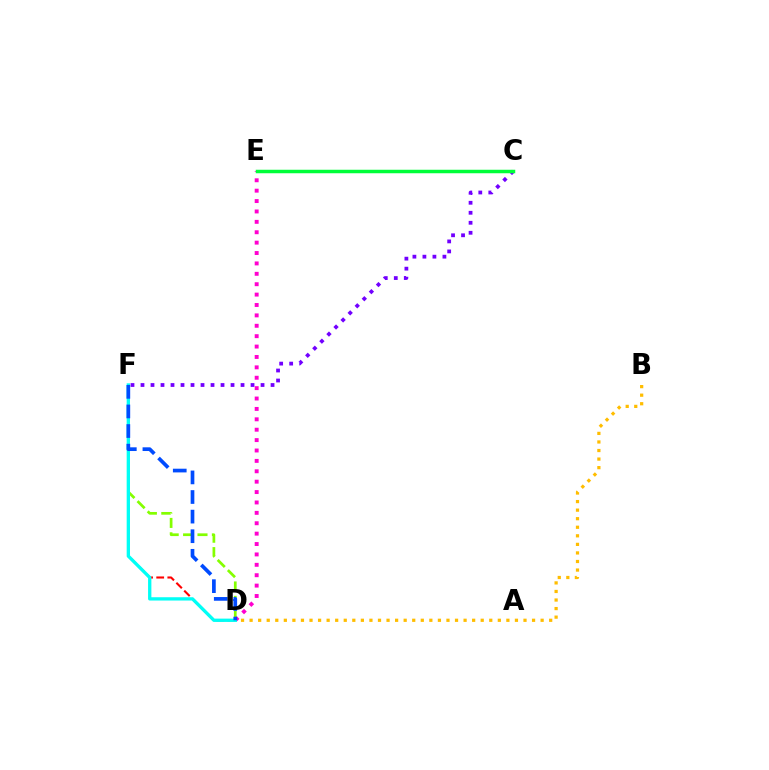{('C', 'F'): [{'color': '#7200ff', 'line_style': 'dotted', 'thickness': 2.72}], ('B', 'D'): [{'color': '#ffbd00', 'line_style': 'dotted', 'thickness': 2.33}], ('D', 'F'): [{'color': '#84ff00', 'line_style': 'dashed', 'thickness': 1.96}, {'color': '#ff0000', 'line_style': 'dashed', 'thickness': 1.51}, {'color': '#00fff6', 'line_style': 'solid', 'thickness': 2.38}, {'color': '#004bff', 'line_style': 'dashed', 'thickness': 2.66}], ('D', 'E'): [{'color': '#ff00cf', 'line_style': 'dotted', 'thickness': 2.82}], ('C', 'E'): [{'color': '#00ff39', 'line_style': 'solid', 'thickness': 2.51}]}